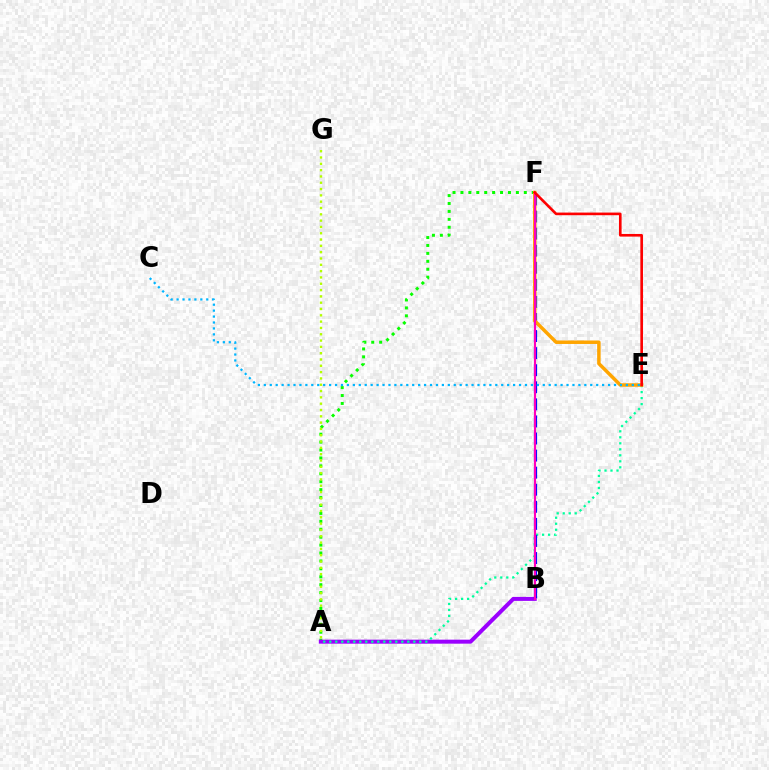{('A', 'F'): [{'color': '#08ff00', 'line_style': 'dotted', 'thickness': 2.15}], ('A', 'B'): [{'color': '#9b00ff', 'line_style': 'solid', 'thickness': 2.88}], ('A', 'E'): [{'color': '#00ff9d', 'line_style': 'dotted', 'thickness': 1.63}], ('B', 'F'): [{'color': '#0010ff', 'line_style': 'dashed', 'thickness': 2.32}, {'color': '#ff00bd', 'line_style': 'solid', 'thickness': 1.54}], ('A', 'G'): [{'color': '#b3ff00', 'line_style': 'dotted', 'thickness': 1.72}], ('E', 'F'): [{'color': '#ffa500', 'line_style': 'solid', 'thickness': 2.51}, {'color': '#ff0000', 'line_style': 'solid', 'thickness': 1.9}], ('C', 'E'): [{'color': '#00b5ff', 'line_style': 'dotted', 'thickness': 1.61}]}